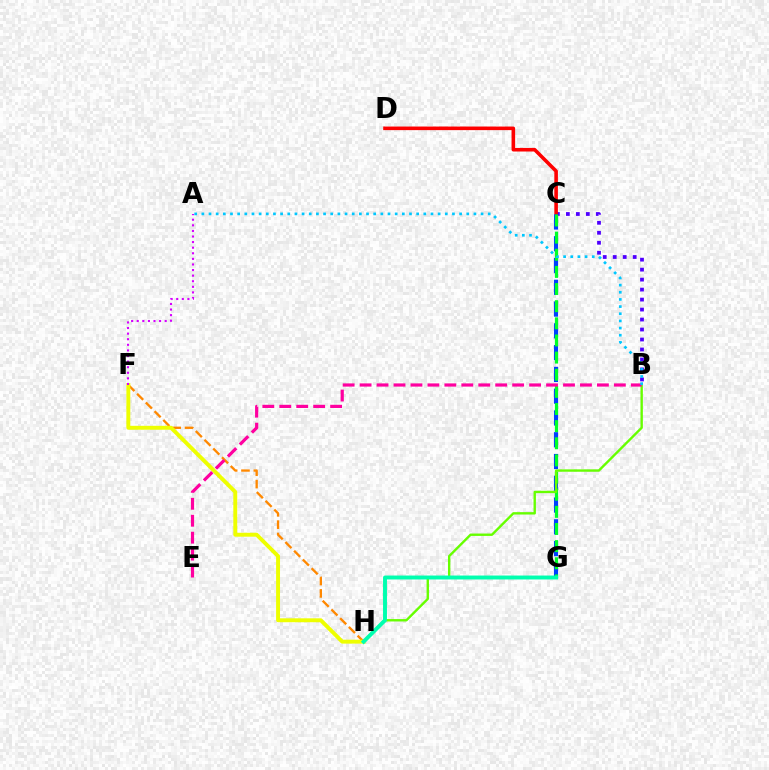{('B', 'C'): [{'color': '#4f00ff', 'line_style': 'dotted', 'thickness': 2.71}], ('C', 'D'): [{'color': '#ff0000', 'line_style': 'solid', 'thickness': 2.58}], ('C', 'G'): [{'color': '#003fff', 'line_style': 'dashed', 'thickness': 2.96}, {'color': '#00ff27', 'line_style': 'dashed', 'thickness': 2.33}], ('F', 'H'): [{'color': '#ff8800', 'line_style': 'dashed', 'thickness': 1.68}, {'color': '#eeff00', 'line_style': 'solid', 'thickness': 2.82}], ('A', 'F'): [{'color': '#d600ff', 'line_style': 'dotted', 'thickness': 1.52}], ('B', 'H'): [{'color': '#66ff00', 'line_style': 'solid', 'thickness': 1.72}], ('B', 'E'): [{'color': '#ff00a0', 'line_style': 'dashed', 'thickness': 2.3}], ('A', 'B'): [{'color': '#00c7ff', 'line_style': 'dotted', 'thickness': 1.95}], ('G', 'H'): [{'color': '#00ffaf', 'line_style': 'solid', 'thickness': 2.83}]}